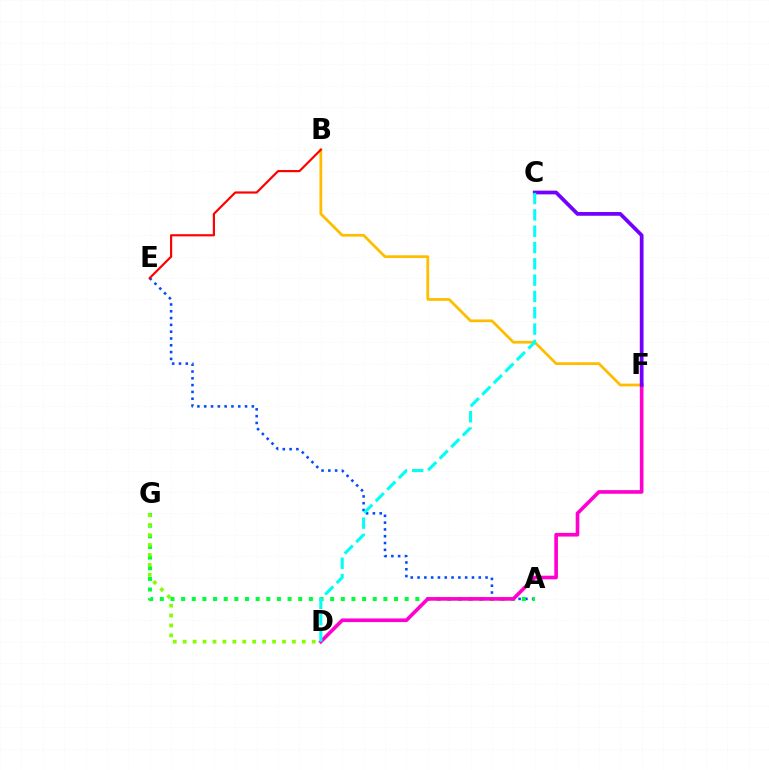{('A', 'E'): [{'color': '#004bff', 'line_style': 'dotted', 'thickness': 1.85}], ('A', 'G'): [{'color': '#00ff39', 'line_style': 'dotted', 'thickness': 2.89}], ('D', 'F'): [{'color': '#ff00cf', 'line_style': 'solid', 'thickness': 2.62}], ('D', 'G'): [{'color': '#84ff00', 'line_style': 'dotted', 'thickness': 2.7}], ('B', 'F'): [{'color': '#ffbd00', 'line_style': 'solid', 'thickness': 1.99}], ('B', 'E'): [{'color': '#ff0000', 'line_style': 'solid', 'thickness': 1.57}], ('C', 'F'): [{'color': '#7200ff', 'line_style': 'solid', 'thickness': 2.69}], ('C', 'D'): [{'color': '#00fff6', 'line_style': 'dashed', 'thickness': 2.22}]}